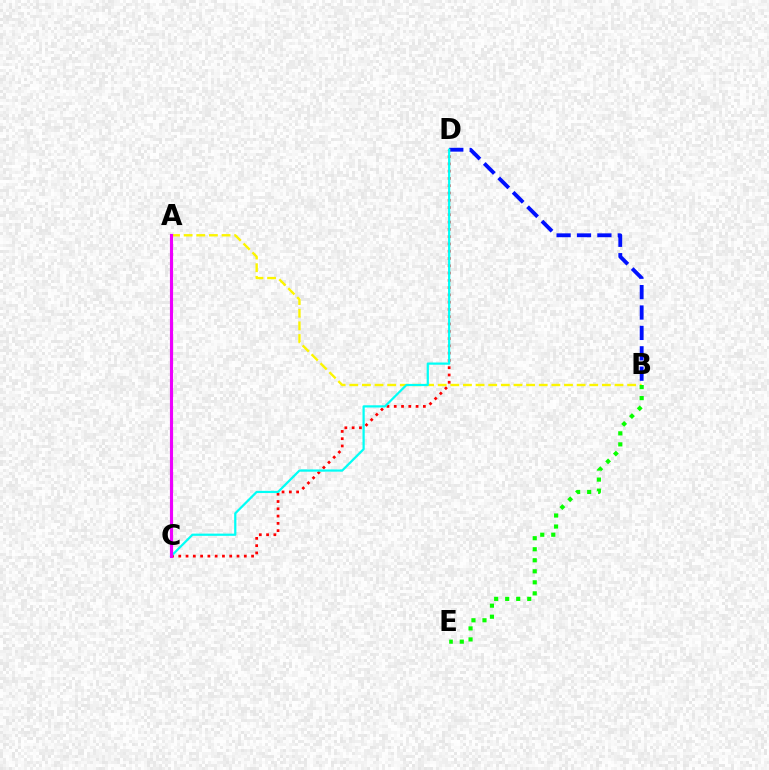{('A', 'B'): [{'color': '#fcf500', 'line_style': 'dashed', 'thickness': 1.72}], ('B', 'D'): [{'color': '#0010ff', 'line_style': 'dashed', 'thickness': 2.77}], ('C', 'D'): [{'color': '#ff0000', 'line_style': 'dotted', 'thickness': 1.98}, {'color': '#00fff6', 'line_style': 'solid', 'thickness': 1.6}], ('B', 'E'): [{'color': '#08ff00', 'line_style': 'dotted', 'thickness': 3.0}], ('A', 'C'): [{'color': '#ee00ff', 'line_style': 'solid', 'thickness': 2.26}]}